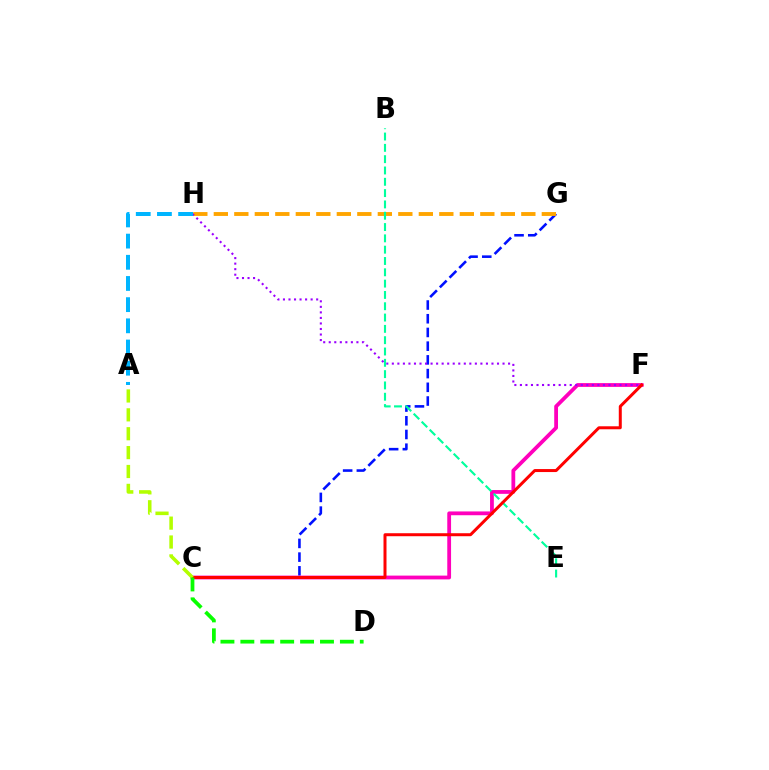{('C', 'G'): [{'color': '#0010ff', 'line_style': 'dashed', 'thickness': 1.86}], ('G', 'H'): [{'color': '#ffa500', 'line_style': 'dashed', 'thickness': 2.78}], ('C', 'F'): [{'color': '#ff00bd', 'line_style': 'solid', 'thickness': 2.73}, {'color': '#ff0000', 'line_style': 'solid', 'thickness': 2.16}], ('B', 'E'): [{'color': '#00ff9d', 'line_style': 'dashed', 'thickness': 1.54}], ('F', 'H'): [{'color': '#9b00ff', 'line_style': 'dotted', 'thickness': 1.5}], ('A', 'C'): [{'color': '#b3ff00', 'line_style': 'dashed', 'thickness': 2.57}], ('A', 'H'): [{'color': '#00b5ff', 'line_style': 'dashed', 'thickness': 2.88}], ('C', 'D'): [{'color': '#08ff00', 'line_style': 'dashed', 'thickness': 2.7}]}